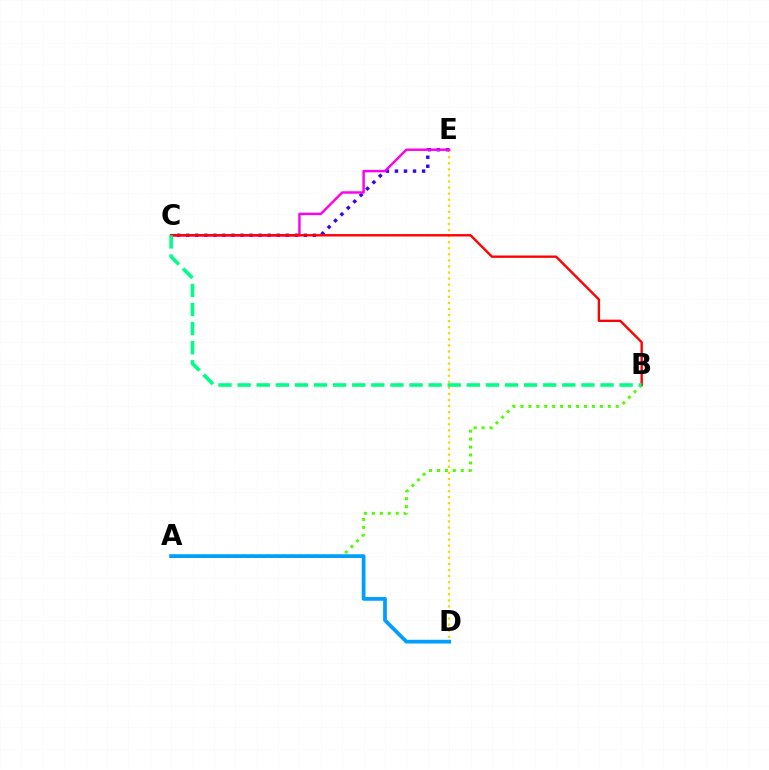{('D', 'E'): [{'color': '#ffd500', 'line_style': 'dotted', 'thickness': 1.65}], ('C', 'E'): [{'color': '#3700ff', 'line_style': 'dotted', 'thickness': 2.46}, {'color': '#ff00ed', 'line_style': 'solid', 'thickness': 1.75}], ('A', 'B'): [{'color': '#4fff00', 'line_style': 'dotted', 'thickness': 2.16}], ('B', 'C'): [{'color': '#ff0000', 'line_style': 'solid', 'thickness': 1.71}, {'color': '#00ff86', 'line_style': 'dashed', 'thickness': 2.59}], ('A', 'D'): [{'color': '#009eff', 'line_style': 'solid', 'thickness': 2.7}]}